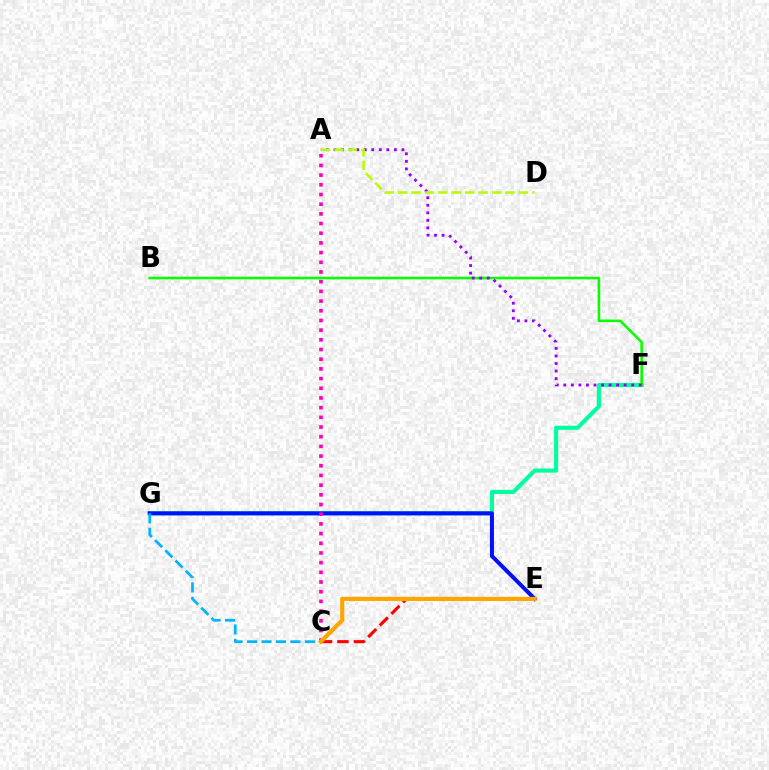{('F', 'G'): [{'color': '#00ff9d', 'line_style': 'solid', 'thickness': 2.98}], ('B', 'F'): [{'color': '#08ff00', 'line_style': 'solid', 'thickness': 1.87}], ('A', 'F'): [{'color': '#9b00ff', 'line_style': 'dotted', 'thickness': 2.05}], ('A', 'D'): [{'color': '#b3ff00', 'line_style': 'dashed', 'thickness': 1.82}], ('E', 'G'): [{'color': '#0010ff', 'line_style': 'solid', 'thickness': 2.87}], ('A', 'C'): [{'color': '#ff00bd', 'line_style': 'dotted', 'thickness': 2.63}], ('C', 'G'): [{'color': '#00b5ff', 'line_style': 'dashed', 'thickness': 1.96}], ('C', 'E'): [{'color': '#ff0000', 'line_style': 'dashed', 'thickness': 2.23}, {'color': '#ffa500', 'line_style': 'solid', 'thickness': 2.99}]}